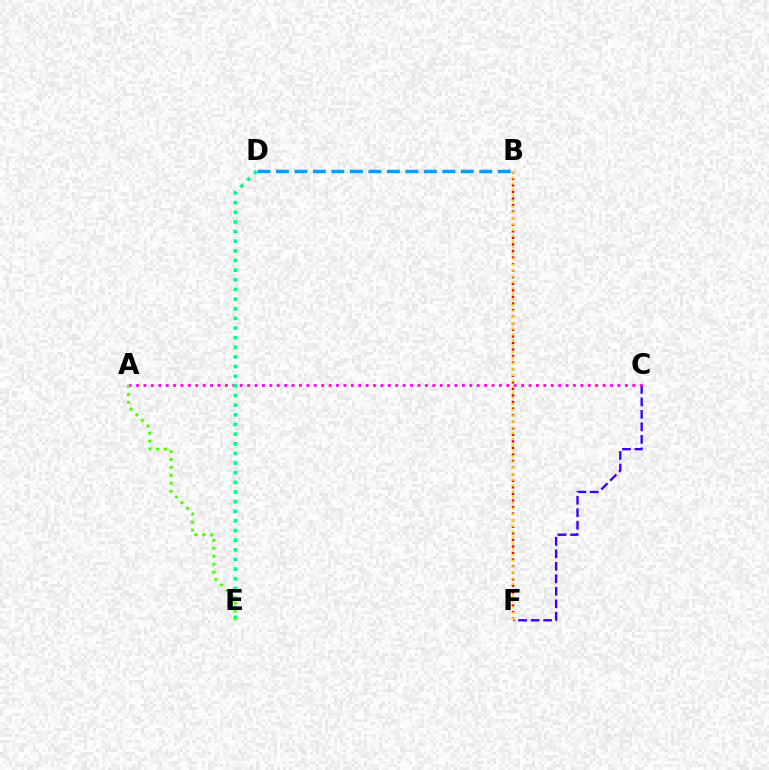{('C', 'F'): [{'color': '#3700ff', 'line_style': 'dashed', 'thickness': 1.7}], ('A', 'C'): [{'color': '#ff00ed', 'line_style': 'dotted', 'thickness': 2.01}], ('B', 'F'): [{'color': '#ff0000', 'line_style': 'dotted', 'thickness': 1.78}, {'color': '#ffd500', 'line_style': 'dotted', 'thickness': 1.58}], ('B', 'D'): [{'color': '#009eff', 'line_style': 'dashed', 'thickness': 2.51}], ('D', 'E'): [{'color': '#00ff86', 'line_style': 'dotted', 'thickness': 2.62}], ('A', 'E'): [{'color': '#4fff00', 'line_style': 'dotted', 'thickness': 2.16}]}